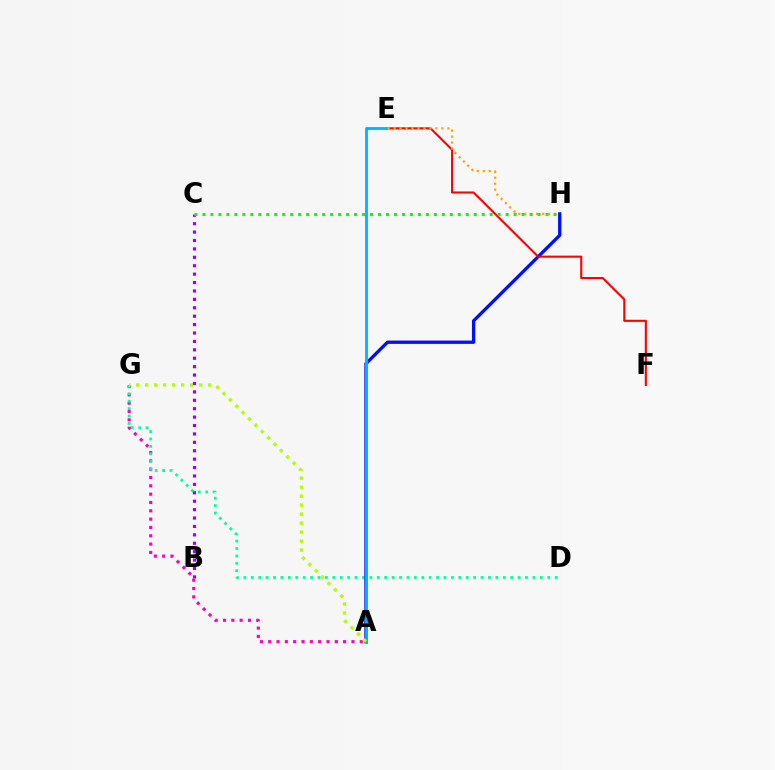{('A', 'G'): [{'color': '#ff00bd', 'line_style': 'dotted', 'thickness': 2.26}, {'color': '#b3ff00', 'line_style': 'dotted', 'thickness': 2.44}], ('D', 'G'): [{'color': '#00ff9d', 'line_style': 'dotted', 'thickness': 2.01}], ('A', 'H'): [{'color': '#0010ff', 'line_style': 'solid', 'thickness': 2.39}], ('E', 'F'): [{'color': '#ff0000', 'line_style': 'solid', 'thickness': 1.51}], ('A', 'E'): [{'color': '#00b5ff', 'line_style': 'solid', 'thickness': 2.03}], ('B', 'C'): [{'color': '#9b00ff', 'line_style': 'dotted', 'thickness': 2.29}], ('E', 'H'): [{'color': '#ffa500', 'line_style': 'dotted', 'thickness': 1.62}], ('C', 'H'): [{'color': '#08ff00', 'line_style': 'dotted', 'thickness': 2.17}]}